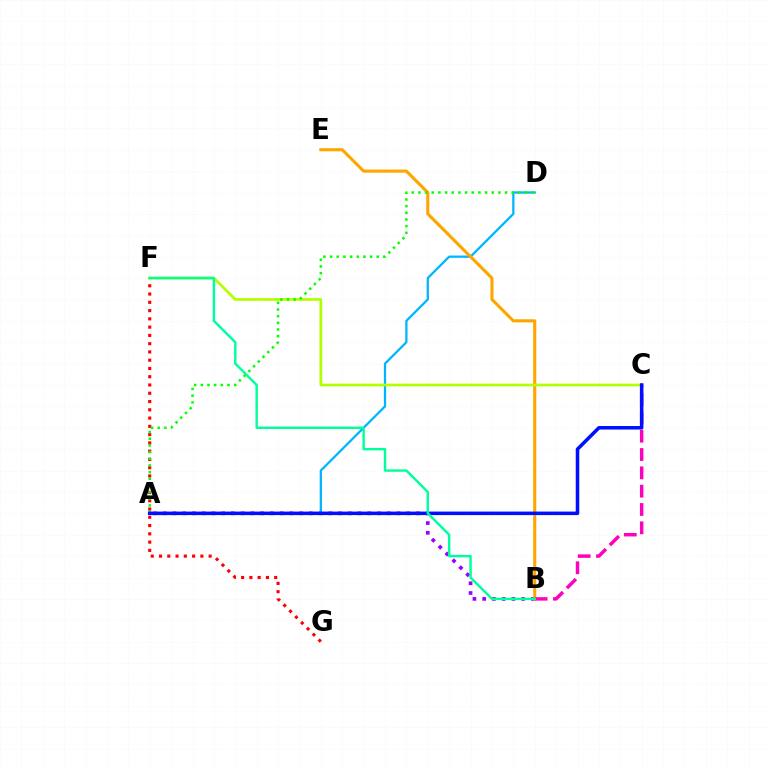{('A', 'B'): [{'color': '#9b00ff', 'line_style': 'dotted', 'thickness': 2.65}], ('F', 'G'): [{'color': '#ff0000', 'line_style': 'dotted', 'thickness': 2.25}], ('A', 'D'): [{'color': '#00b5ff', 'line_style': 'solid', 'thickness': 1.63}, {'color': '#08ff00', 'line_style': 'dotted', 'thickness': 1.81}], ('B', 'E'): [{'color': '#ffa500', 'line_style': 'solid', 'thickness': 2.23}], ('B', 'C'): [{'color': '#ff00bd', 'line_style': 'dashed', 'thickness': 2.49}], ('C', 'F'): [{'color': '#b3ff00', 'line_style': 'solid', 'thickness': 1.97}], ('A', 'C'): [{'color': '#0010ff', 'line_style': 'solid', 'thickness': 2.54}], ('B', 'F'): [{'color': '#00ff9d', 'line_style': 'solid', 'thickness': 1.74}]}